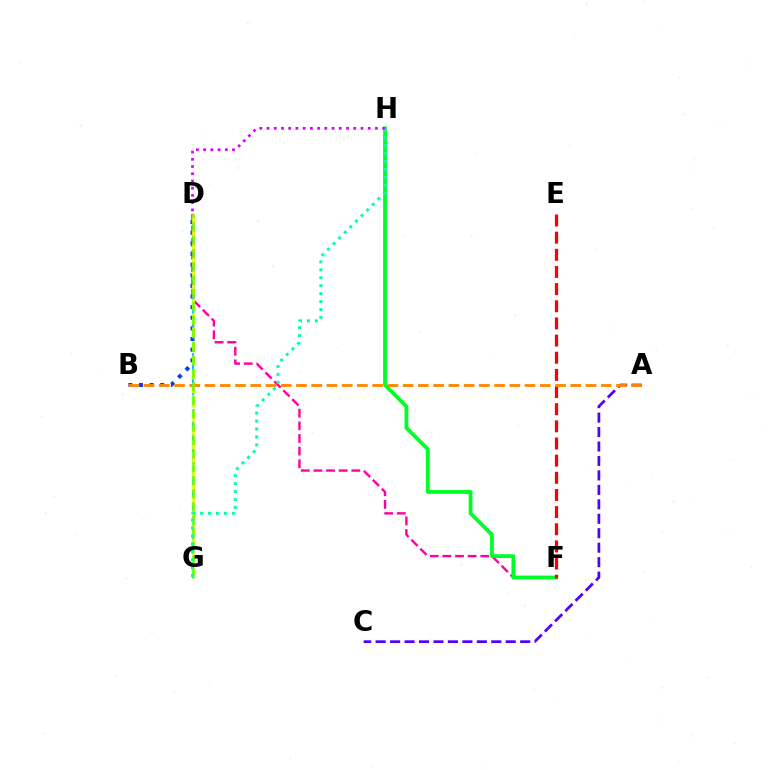{('B', 'D'): [{'color': '#003fff', 'line_style': 'dotted', 'thickness': 2.89}], ('D', 'G'): [{'color': '#00c7ff', 'line_style': 'dashed', 'thickness': 1.55}, {'color': '#eeff00', 'line_style': 'dashed', 'thickness': 1.91}, {'color': '#66ff00', 'line_style': 'dashed', 'thickness': 1.81}], ('D', 'F'): [{'color': '#ff00a0', 'line_style': 'dashed', 'thickness': 1.72}], ('F', 'H'): [{'color': '#00ff27', 'line_style': 'solid', 'thickness': 2.73}], ('A', 'C'): [{'color': '#4f00ff', 'line_style': 'dashed', 'thickness': 1.96}], ('E', 'F'): [{'color': '#ff0000', 'line_style': 'dashed', 'thickness': 2.33}], ('A', 'B'): [{'color': '#ff8800', 'line_style': 'dashed', 'thickness': 2.07}], ('G', 'H'): [{'color': '#00ffaf', 'line_style': 'dotted', 'thickness': 2.15}], ('D', 'H'): [{'color': '#d600ff', 'line_style': 'dotted', 'thickness': 1.96}]}